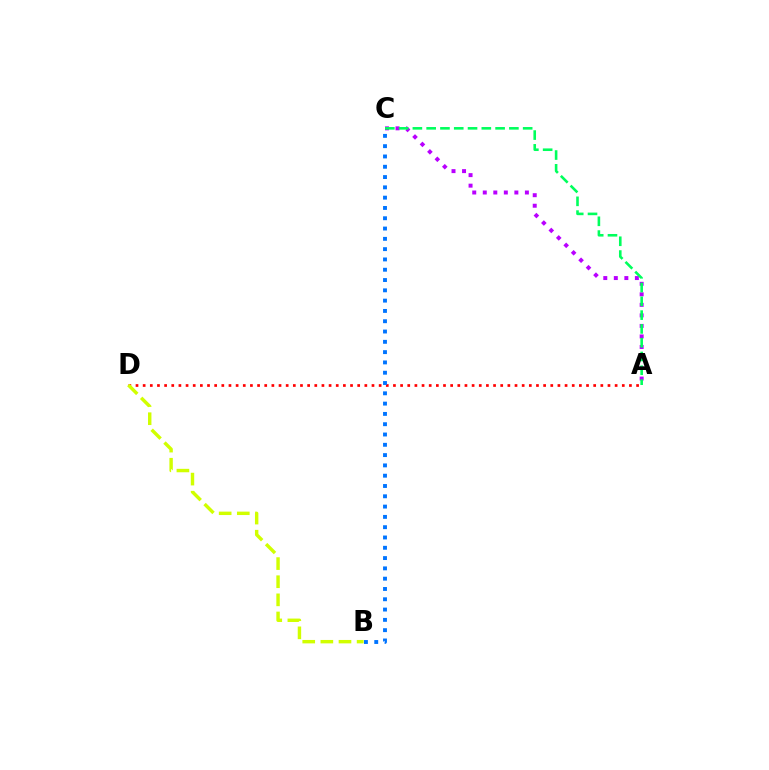{('A', 'C'): [{'color': '#b900ff', 'line_style': 'dotted', 'thickness': 2.86}, {'color': '#00ff5c', 'line_style': 'dashed', 'thickness': 1.87}], ('A', 'D'): [{'color': '#ff0000', 'line_style': 'dotted', 'thickness': 1.94}], ('B', 'D'): [{'color': '#d1ff00', 'line_style': 'dashed', 'thickness': 2.46}], ('B', 'C'): [{'color': '#0074ff', 'line_style': 'dotted', 'thickness': 2.8}]}